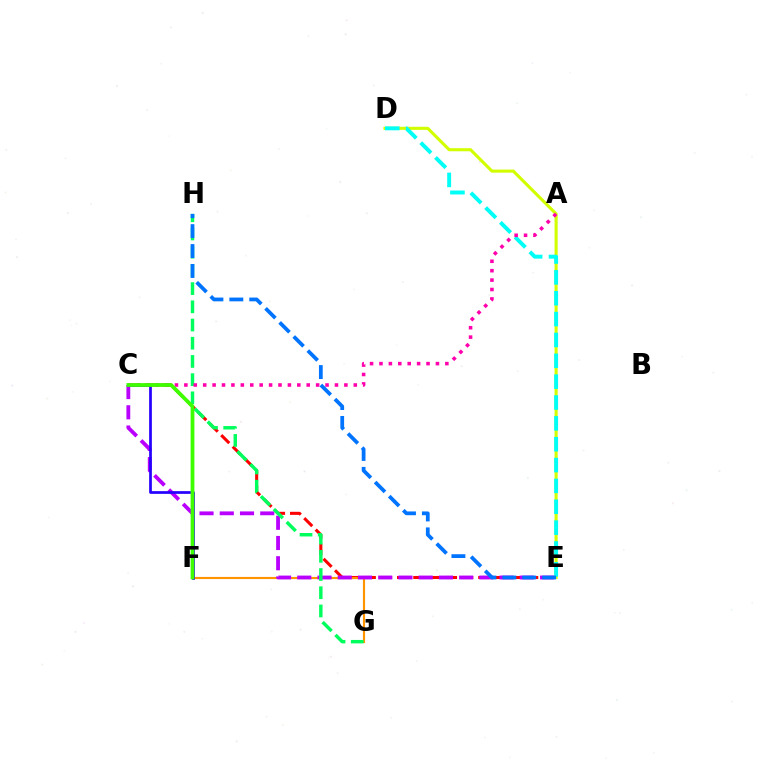{('C', 'E'): [{'color': '#ff0000', 'line_style': 'dashed', 'thickness': 2.21}, {'color': '#b900ff', 'line_style': 'dashed', 'thickness': 2.75}], ('F', 'G'): [{'color': '#ff9400', 'line_style': 'solid', 'thickness': 1.54}], ('D', 'E'): [{'color': '#d1ff00', 'line_style': 'solid', 'thickness': 2.23}, {'color': '#00fff6', 'line_style': 'dashed', 'thickness': 2.83}], ('G', 'H'): [{'color': '#00ff5c', 'line_style': 'dashed', 'thickness': 2.47}], ('A', 'C'): [{'color': '#ff00ac', 'line_style': 'dotted', 'thickness': 2.56}], ('C', 'F'): [{'color': '#2500ff', 'line_style': 'solid', 'thickness': 1.96}, {'color': '#3dff00', 'line_style': 'solid', 'thickness': 2.71}], ('E', 'H'): [{'color': '#0074ff', 'line_style': 'dashed', 'thickness': 2.71}]}